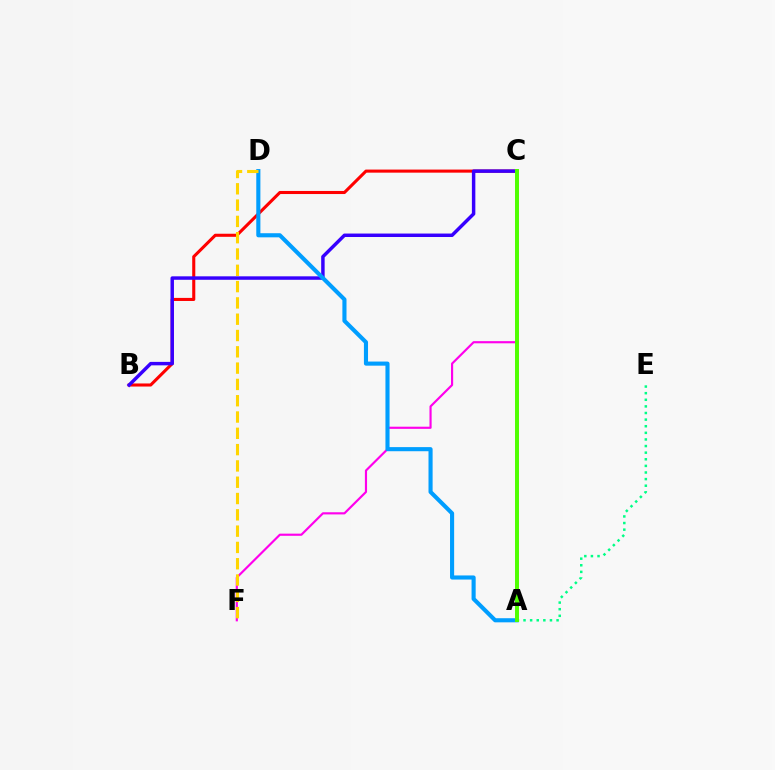{('A', 'E'): [{'color': '#00ff86', 'line_style': 'dotted', 'thickness': 1.8}], ('B', 'C'): [{'color': '#ff0000', 'line_style': 'solid', 'thickness': 2.21}, {'color': '#3700ff', 'line_style': 'solid', 'thickness': 2.49}], ('C', 'F'): [{'color': '#ff00ed', 'line_style': 'solid', 'thickness': 1.55}], ('A', 'D'): [{'color': '#009eff', 'line_style': 'solid', 'thickness': 2.96}], ('D', 'F'): [{'color': '#ffd500', 'line_style': 'dashed', 'thickness': 2.21}], ('A', 'C'): [{'color': '#4fff00', 'line_style': 'solid', 'thickness': 2.86}]}